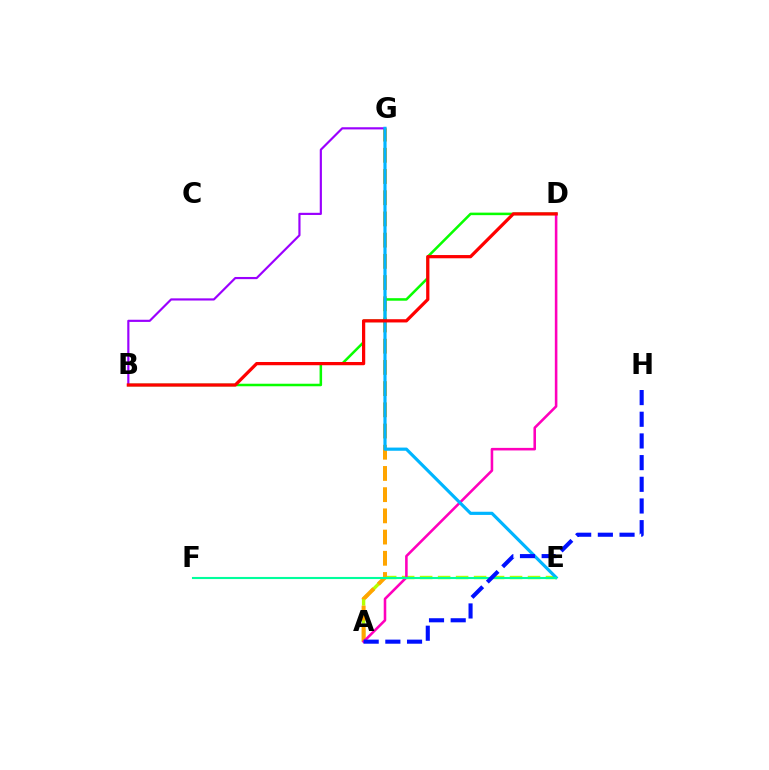{('A', 'E'): [{'color': '#b3ff00', 'line_style': 'dashed', 'thickness': 2.44}], ('A', 'G'): [{'color': '#ffa500', 'line_style': 'dashed', 'thickness': 2.88}], ('B', 'D'): [{'color': '#08ff00', 'line_style': 'solid', 'thickness': 1.82}, {'color': '#ff0000', 'line_style': 'solid', 'thickness': 2.33}], ('A', 'D'): [{'color': '#ff00bd', 'line_style': 'solid', 'thickness': 1.85}], ('B', 'G'): [{'color': '#9b00ff', 'line_style': 'solid', 'thickness': 1.56}], ('E', 'G'): [{'color': '#00b5ff', 'line_style': 'solid', 'thickness': 2.29}], ('E', 'F'): [{'color': '#00ff9d', 'line_style': 'solid', 'thickness': 1.52}], ('A', 'H'): [{'color': '#0010ff', 'line_style': 'dashed', 'thickness': 2.95}]}